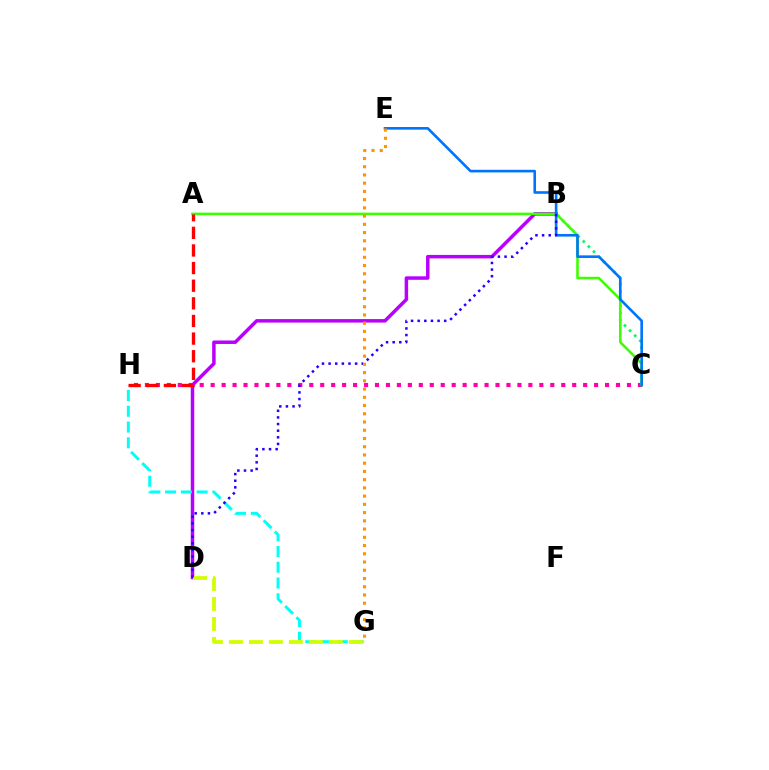{('B', 'D'): [{'color': '#b900ff', 'line_style': 'solid', 'thickness': 2.51}, {'color': '#2500ff', 'line_style': 'dotted', 'thickness': 1.8}], ('G', 'H'): [{'color': '#00fff6', 'line_style': 'dashed', 'thickness': 2.14}], ('C', 'H'): [{'color': '#ff00ac', 'line_style': 'dotted', 'thickness': 2.98}], ('B', 'C'): [{'color': '#00ff5c', 'line_style': 'dotted', 'thickness': 1.96}], ('A', 'C'): [{'color': '#3dff00', 'line_style': 'solid', 'thickness': 1.85}], ('D', 'G'): [{'color': '#d1ff00', 'line_style': 'dashed', 'thickness': 2.71}], ('C', 'E'): [{'color': '#0074ff', 'line_style': 'solid', 'thickness': 1.89}], ('E', 'G'): [{'color': '#ff9400', 'line_style': 'dotted', 'thickness': 2.24}], ('A', 'H'): [{'color': '#ff0000', 'line_style': 'dashed', 'thickness': 2.39}]}